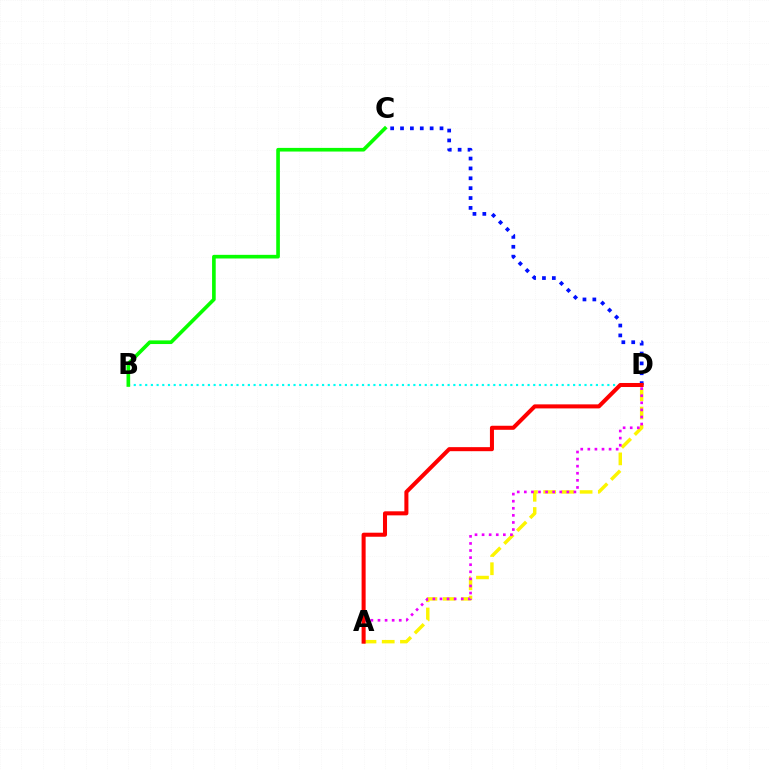{('B', 'D'): [{'color': '#00fff6', 'line_style': 'dotted', 'thickness': 1.55}], ('A', 'D'): [{'color': '#fcf500', 'line_style': 'dashed', 'thickness': 2.48}, {'color': '#ee00ff', 'line_style': 'dotted', 'thickness': 1.93}, {'color': '#ff0000', 'line_style': 'solid', 'thickness': 2.91}], ('C', 'D'): [{'color': '#0010ff', 'line_style': 'dotted', 'thickness': 2.68}], ('B', 'C'): [{'color': '#08ff00', 'line_style': 'solid', 'thickness': 2.62}]}